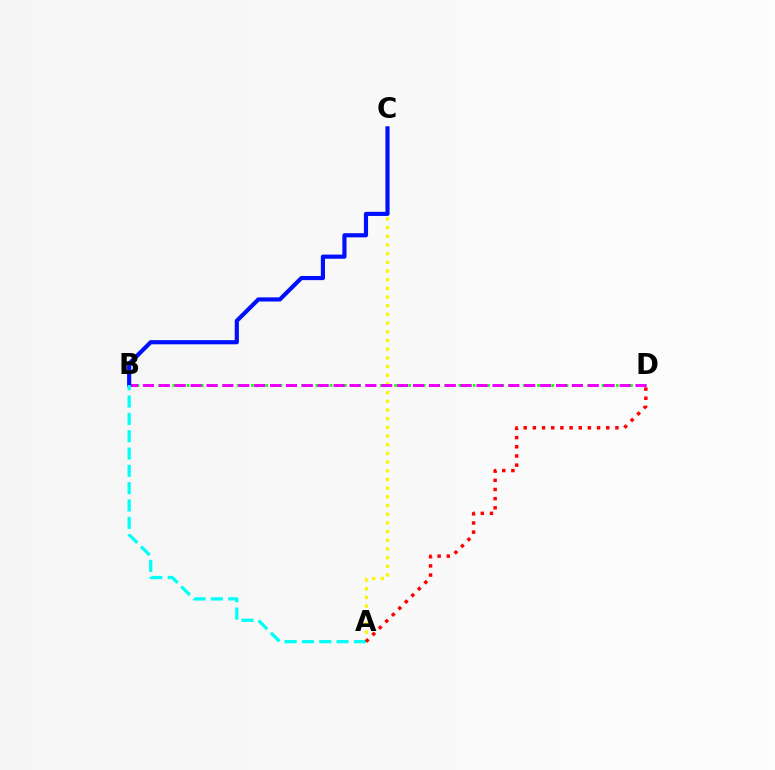{('A', 'C'): [{'color': '#fcf500', 'line_style': 'dotted', 'thickness': 2.36}], ('B', 'D'): [{'color': '#08ff00', 'line_style': 'dotted', 'thickness': 1.94}, {'color': '#ee00ff', 'line_style': 'dashed', 'thickness': 2.16}], ('B', 'C'): [{'color': '#0010ff', 'line_style': 'solid', 'thickness': 2.99}], ('A', 'B'): [{'color': '#00fff6', 'line_style': 'dashed', 'thickness': 2.35}], ('A', 'D'): [{'color': '#ff0000', 'line_style': 'dotted', 'thickness': 2.49}]}